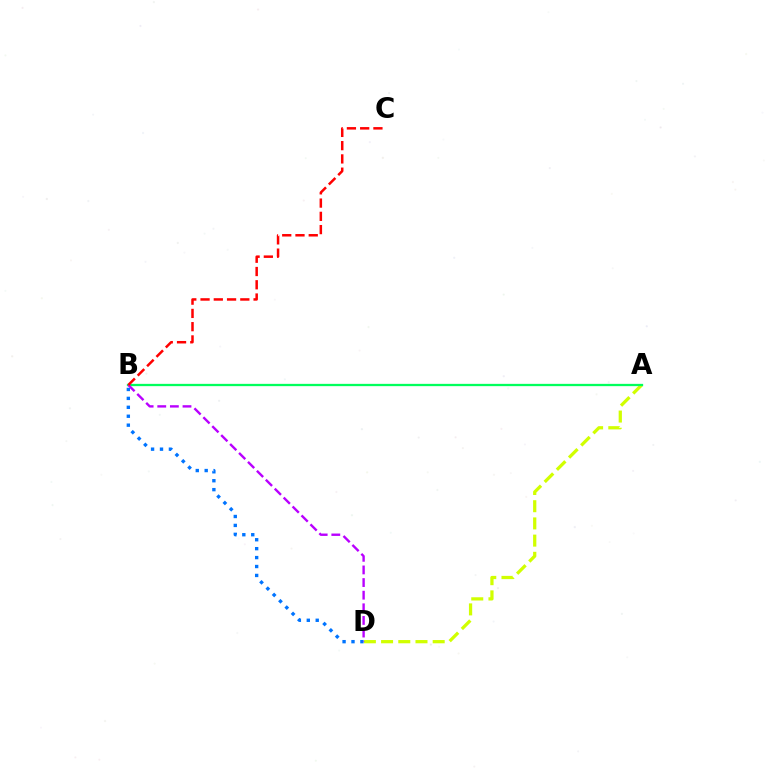{('A', 'D'): [{'color': '#d1ff00', 'line_style': 'dashed', 'thickness': 2.34}], ('A', 'B'): [{'color': '#00ff5c', 'line_style': 'solid', 'thickness': 1.65}], ('B', 'D'): [{'color': '#0074ff', 'line_style': 'dotted', 'thickness': 2.43}, {'color': '#b900ff', 'line_style': 'dashed', 'thickness': 1.71}], ('B', 'C'): [{'color': '#ff0000', 'line_style': 'dashed', 'thickness': 1.8}]}